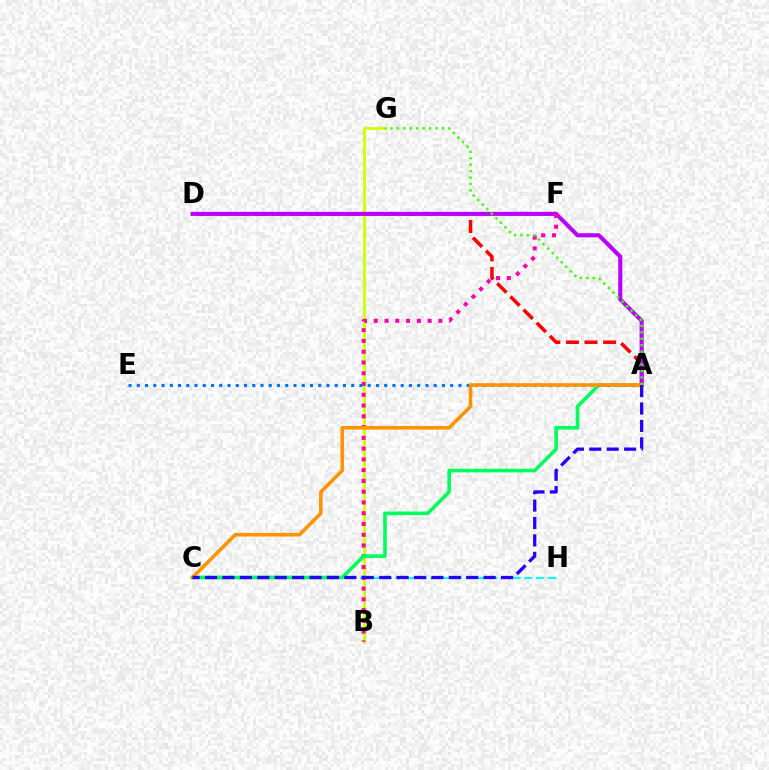{('B', 'G'): [{'color': '#d1ff00', 'line_style': 'solid', 'thickness': 2.04}], ('A', 'D'): [{'color': '#ff0000', 'line_style': 'dashed', 'thickness': 2.53}, {'color': '#b900ff', 'line_style': 'solid', 'thickness': 2.93}], ('C', 'H'): [{'color': '#00fff6', 'line_style': 'dashed', 'thickness': 1.59}], ('B', 'F'): [{'color': '#ff00ac', 'line_style': 'dotted', 'thickness': 2.93}], ('A', 'C'): [{'color': '#00ff5c', 'line_style': 'solid', 'thickness': 2.6}, {'color': '#ff9400', 'line_style': 'solid', 'thickness': 2.6}, {'color': '#2500ff', 'line_style': 'dashed', 'thickness': 2.37}], ('A', 'E'): [{'color': '#0074ff', 'line_style': 'dotted', 'thickness': 2.24}], ('A', 'G'): [{'color': '#3dff00', 'line_style': 'dotted', 'thickness': 1.75}]}